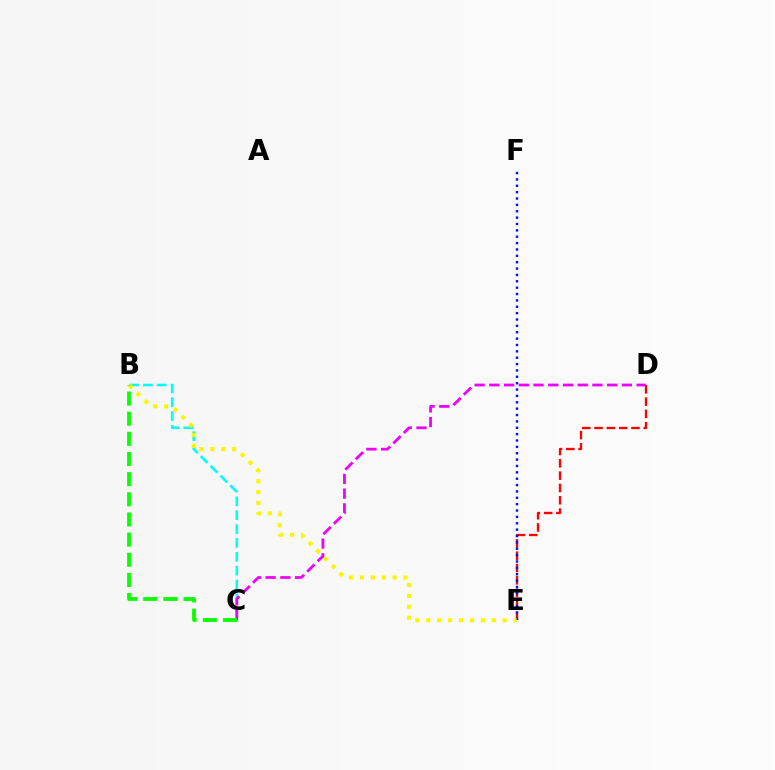{('D', 'E'): [{'color': '#ff0000', 'line_style': 'dashed', 'thickness': 1.67}], ('E', 'F'): [{'color': '#0010ff', 'line_style': 'dotted', 'thickness': 1.73}], ('B', 'C'): [{'color': '#00fff6', 'line_style': 'dashed', 'thickness': 1.88}, {'color': '#08ff00', 'line_style': 'dashed', 'thickness': 2.74}], ('C', 'D'): [{'color': '#ee00ff', 'line_style': 'dashed', 'thickness': 2.0}], ('B', 'E'): [{'color': '#fcf500', 'line_style': 'dotted', 'thickness': 2.97}]}